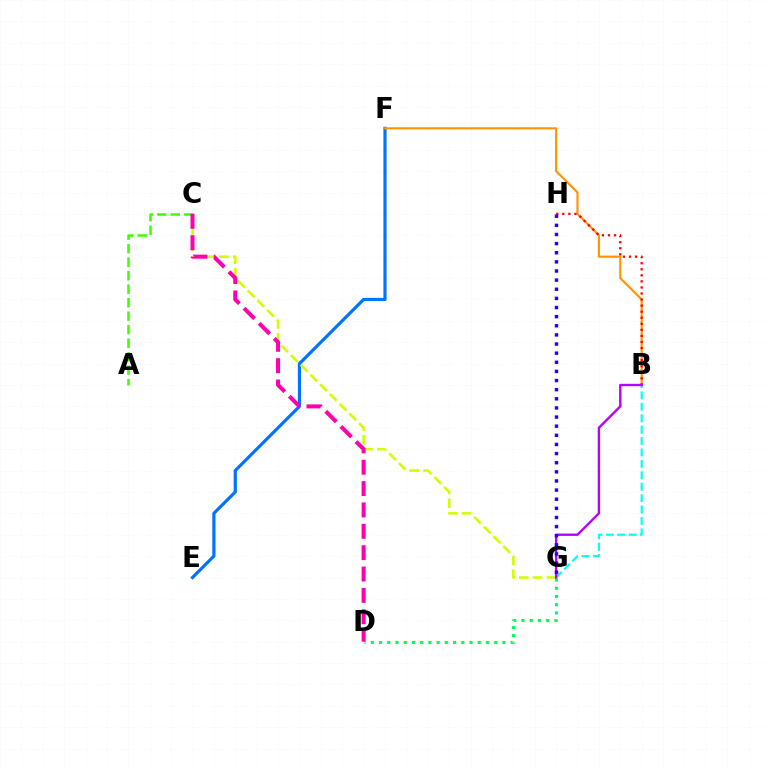{('B', 'G'): [{'color': '#00fff6', 'line_style': 'dashed', 'thickness': 1.55}, {'color': '#b900ff', 'line_style': 'solid', 'thickness': 1.71}], ('E', 'F'): [{'color': '#0074ff', 'line_style': 'solid', 'thickness': 2.29}], ('B', 'F'): [{'color': '#ff9400', 'line_style': 'solid', 'thickness': 1.54}], ('D', 'G'): [{'color': '#00ff5c', 'line_style': 'dotted', 'thickness': 2.23}], ('A', 'C'): [{'color': '#3dff00', 'line_style': 'dashed', 'thickness': 1.83}], ('C', 'G'): [{'color': '#d1ff00', 'line_style': 'dashed', 'thickness': 1.87}], ('B', 'H'): [{'color': '#ff0000', 'line_style': 'dotted', 'thickness': 1.65}], ('C', 'D'): [{'color': '#ff00ac', 'line_style': 'dashed', 'thickness': 2.9}], ('G', 'H'): [{'color': '#2500ff', 'line_style': 'dotted', 'thickness': 2.48}]}